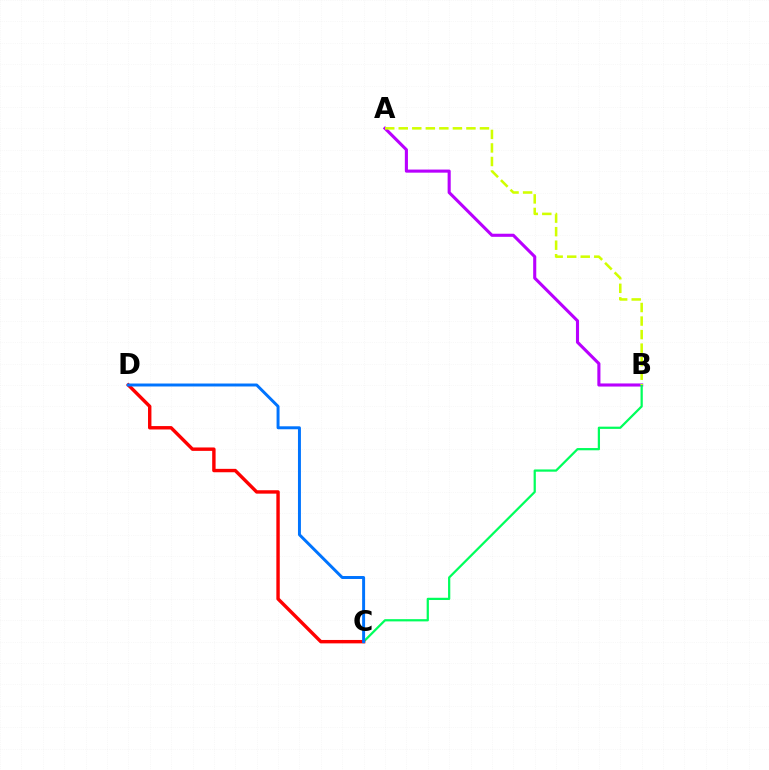{('A', 'B'): [{'color': '#b900ff', 'line_style': 'solid', 'thickness': 2.23}, {'color': '#d1ff00', 'line_style': 'dashed', 'thickness': 1.84}], ('B', 'C'): [{'color': '#00ff5c', 'line_style': 'solid', 'thickness': 1.61}], ('C', 'D'): [{'color': '#ff0000', 'line_style': 'solid', 'thickness': 2.45}, {'color': '#0074ff', 'line_style': 'solid', 'thickness': 2.13}]}